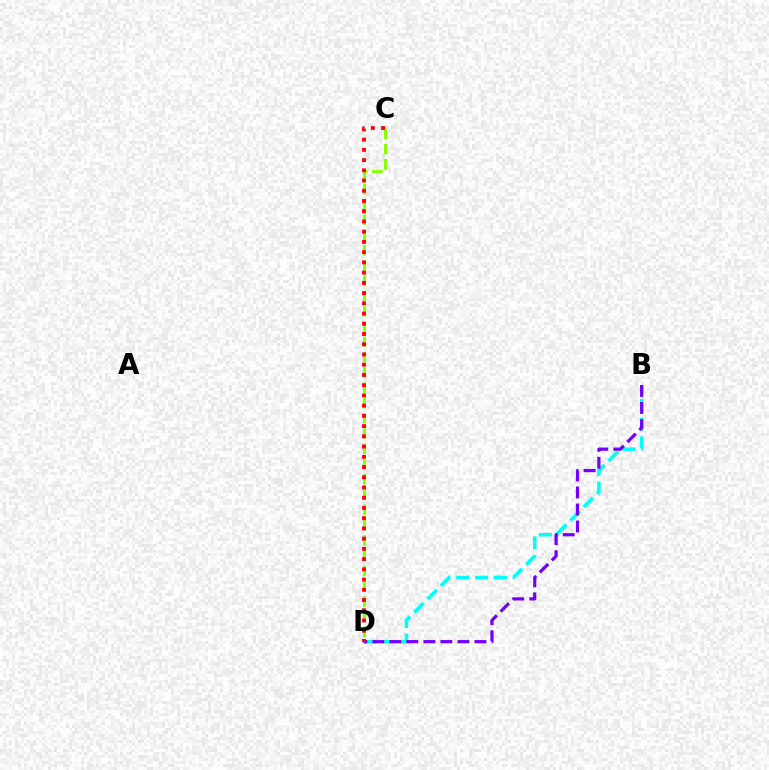{('B', 'D'): [{'color': '#00fff6', 'line_style': 'dashed', 'thickness': 2.56}, {'color': '#7200ff', 'line_style': 'dashed', 'thickness': 2.31}], ('C', 'D'): [{'color': '#84ff00', 'line_style': 'dashed', 'thickness': 2.07}, {'color': '#ff0000', 'line_style': 'dotted', 'thickness': 2.78}]}